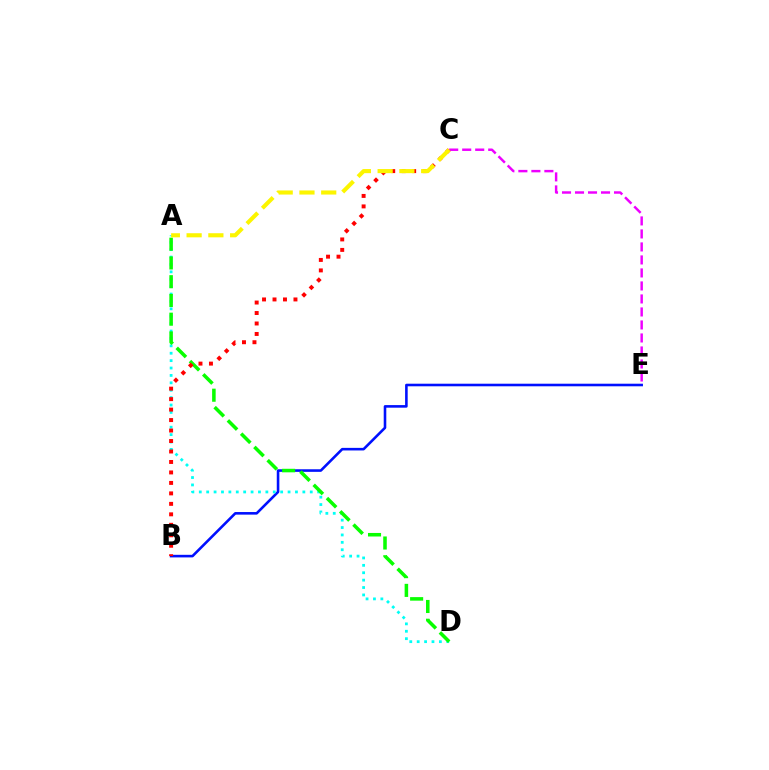{('B', 'E'): [{'color': '#0010ff', 'line_style': 'solid', 'thickness': 1.86}], ('C', 'E'): [{'color': '#ee00ff', 'line_style': 'dashed', 'thickness': 1.77}], ('A', 'D'): [{'color': '#00fff6', 'line_style': 'dotted', 'thickness': 2.01}, {'color': '#08ff00', 'line_style': 'dashed', 'thickness': 2.55}], ('B', 'C'): [{'color': '#ff0000', 'line_style': 'dotted', 'thickness': 2.85}], ('A', 'C'): [{'color': '#fcf500', 'line_style': 'dashed', 'thickness': 2.96}]}